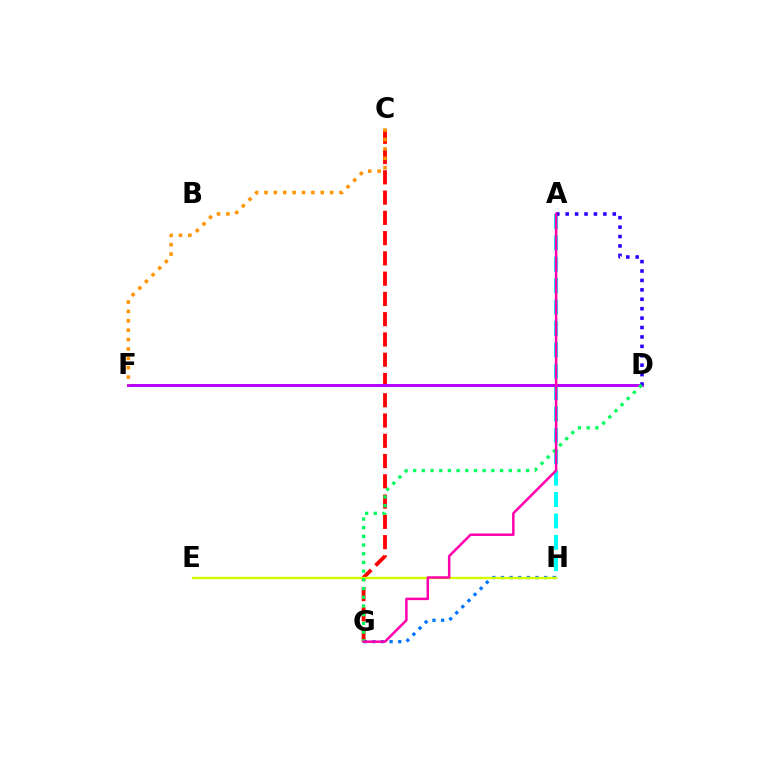{('G', 'H'): [{'color': '#0074ff', 'line_style': 'dotted', 'thickness': 2.34}], ('A', 'H'): [{'color': '#00fff6', 'line_style': 'dashed', 'thickness': 2.91}], ('C', 'G'): [{'color': '#ff0000', 'line_style': 'dashed', 'thickness': 2.75}], ('E', 'H'): [{'color': '#d1ff00', 'line_style': 'solid', 'thickness': 1.7}], ('D', 'F'): [{'color': '#3dff00', 'line_style': 'solid', 'thickness': 1.86}, {'color': '#b900ff', 'line_style': 'solid', 'thickness': 2.11}], ('C', 'F'): [{'color': '#ff9400', 'line_style': 'dotted', 'thickness': 2.55}], ('A', 'D'): [{'color': '#2500ff', 'line_style': 'dotted', 'thickness': 2.56}], ('D', 'G'): [{'color': '#00ff5c', 'line_style': 'dotted', 'thickness': 2.36}], ('A', 'G'): [{'color': '#ff00ac', 'line_style': 'solid', 'thickness': 1.79}]}